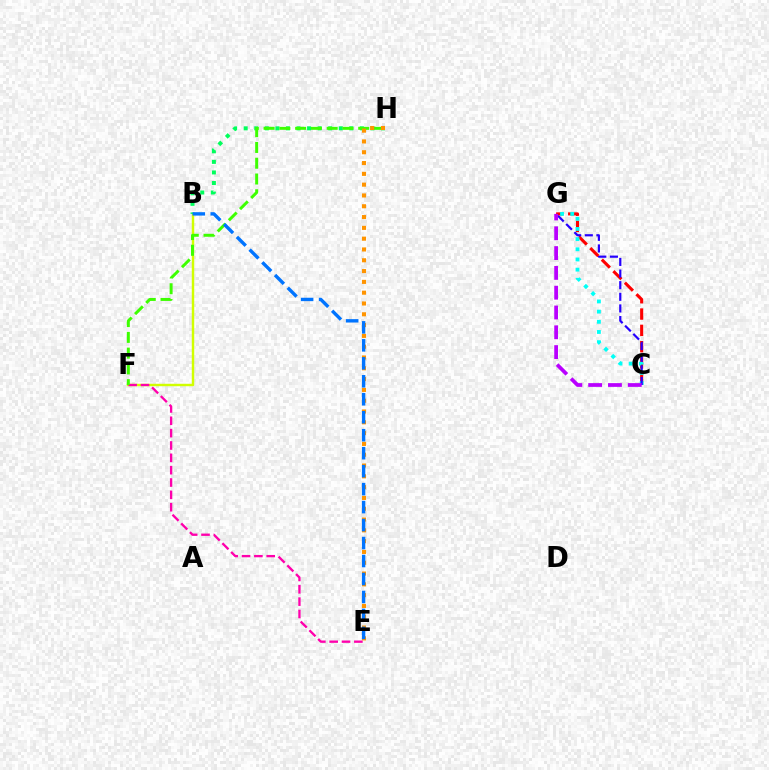{('C', 'G'): [{'color': '#ff0000', 'line_style': 'dashed', 'thickness': 2.22}, {'color': '#00fff6', 'line_style': 'dotted', 'thickness': 2.76}, {'color': '#2500ff', 'line_style': 'dashed', 'thickness': 1.58}, {'color': '#b900ff', 'line_style': 'dashed', 'thickness': 2.69}], ('B', 'F'): [{'color': '#d1ff00', 'line_style': 'solid', 'thickness': 1.76}], ('E', 'F'): [{'color': '#ff00ac', 'line_style': 'dashed', 'thickness': 1.68}], ('B', 'H'): [{'color': '#00ff5c', 'line_style': 'dotted', 'thickness': 2.87}], ('F', 'H'): [{'color': '#3dff00', 'line_style': 'dashed', 'thickness': 2.14}], ('E', 'H'): [{'color': '#ff9400', 'line_style': 'dotted', 'thickness': 2.94}], ('B', 'E'): [{'color': '#0074ff', 'line_style': 'dashed', 'thickness': 2.44}]}